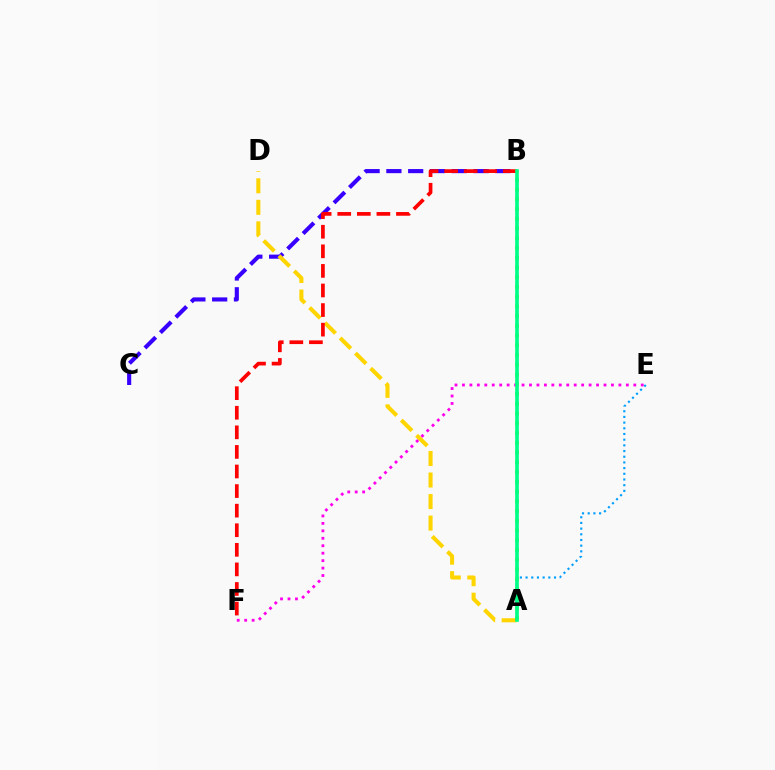{('B', 'C'): [{'color': '#3700ff', 'line_style': 'dashed', 'thickness': 2.96}], ('A', 'E'): [{'color': '#009eff', 'line_style': 'dotted', 'thickness': 1.55}], ('A', 'D'): [{'color': '#ffd500', 'line_style': 'dashed', 'thickness': 2.92}], ('A', 'B'): [{'color': '#4fff00', 'line_style': 'dotted', 'thickness': 2.65}, {'color': '#00ff86', 'line_style': 'solid', 'thickness': 2.64}], ('B', 'F'): [{'color': '#ff0000', 'line_style': 'dashed', 'thickness': 2.66}], ('E', 'F'): [{'color': '#ff00ed', 'line_style': 'dotted', 'thickness': 2.02}]}